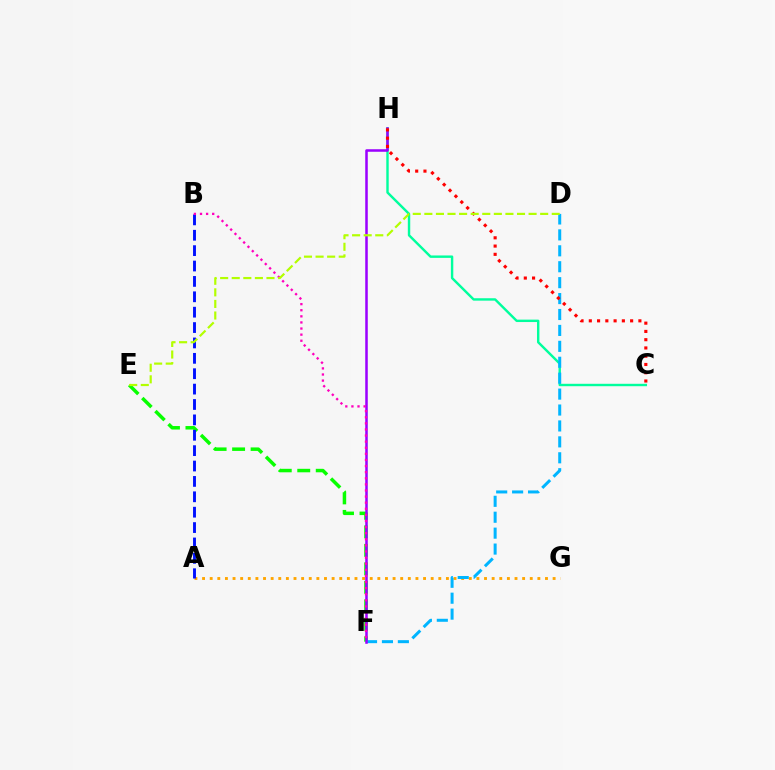{('C', 'H'): [{'color': '#00ff9d', 'line_style': 'solid', 'thickness': 1.74}, {'color': '#ff0000', 'line_style': 'dotted', 'thickness': 2.25}], ('A', 'G'): [{'color': '#ffa500', 'line_style': 'dotted', 'thickness': 2.07}], ('E', 'F'): [{'color': '#08ff00', 'line_style': 'dashed', 'thickness': 2.51}], ('D', 'F'): [{'color': '#00b5ff', 'line_style': 'dashed', 'thickness': 2.16}], ('F', 'H'): [{'color': '#9b00ff', 'line_style': 'solid', 'thickness': 1.82}], ('A', 'B'): [{'color': '#0010ff', 'line_style': 'dashed', 'thickness': 2.09}], ('B', 'F'): [{'color': '#ff00bd', 'line_style': 'dotted', 'thickness': 1.66}], ('D', 'E'): [{'color': '#b3ff00', 'line_style': 'dashed', 'thickness': 1.57}]}